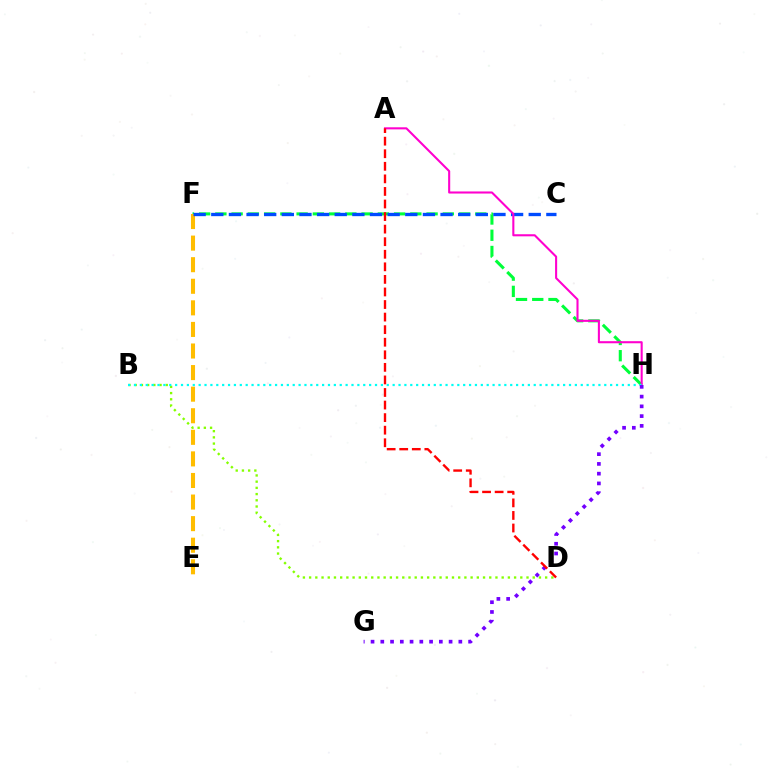{('F', 'H'): [{'color': '#00ff39', 'line_style': 'dashed', 'thickness': 2.21}], ('E', 'F'): [{'color': '#ffbd00', 'line_style': 'dashed', 'thickness': 2.93}], ('C', 'F'): [{'color': '#004bff', 'line_style': 'dashed', 'thickness': 2.4}], ('A', 'H'): [{'color': '#ff00cf', 'line_style': 'solid', 'thickness': 1.5}], ('B', 'D'): [{'color': '#84ff00', 'line_style': 'dotted', 'thickness': 1.69}], ('B', 'H'): [{'color': '#00fff6', 'line_style': 'dotted', 'thickness': 1.6}], ('G', 'H'): [{'color': '#7200ff', 'line_style': 'dotted', 'thickness': 2.65}], ('A', 'D'): [{'color': '#ff0000', 'line_style': 'dashed', 'thickness': 1.71}]}